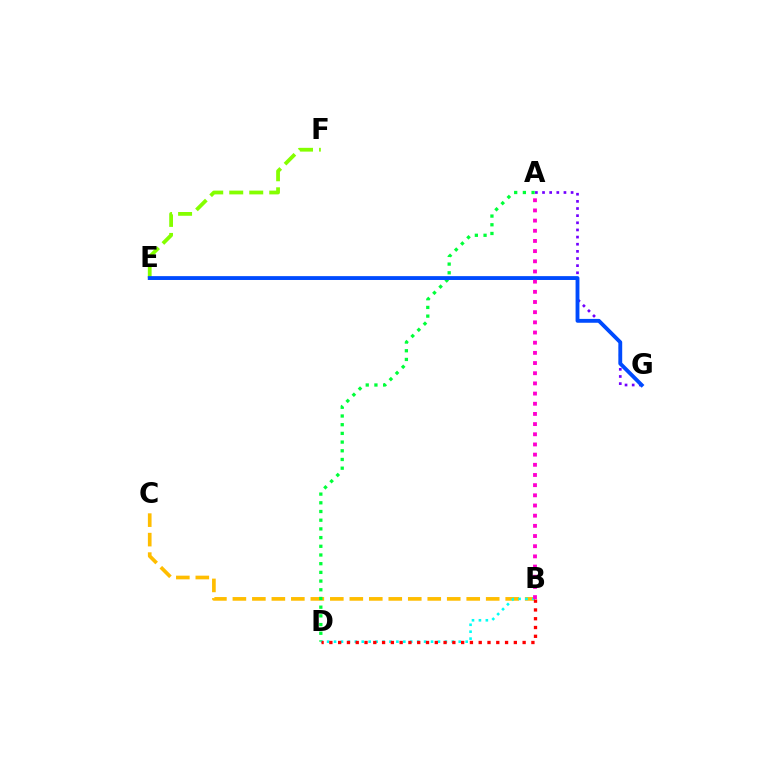{('A', 'G'): [{'color': '#7200ff', 'line_style': 'dotted', 'thickness': 1.94}], ('B', 'C'): [{'color': '#ffbd00', 'line_style': 'dashed', 'thickness': 2.65}], ('A', 'D'): [{'color': '#00ff39', 'line_style': 'dotted', 'thickness': 2.36}], ('E', 'F'): [{'color': '#84ff00', 'line_style': 'dashed', 'thickness': 2.72}], ('B', 'D'): [{'color': '#00fff6', 'line_style': 'dotted', 'thickness': 1.88}, {'color': '#ff0000', 'line_style': 'dotted', 'thickness': 2.39}], ('E', 'G'): [{'color': '#004bff', 'line_style': 'solid', 'thickness': 2.77}], ('A', 'B'): [{'color': '#ff00cf', 'line_style': 'dotted', 'thickness': 2.76}]}